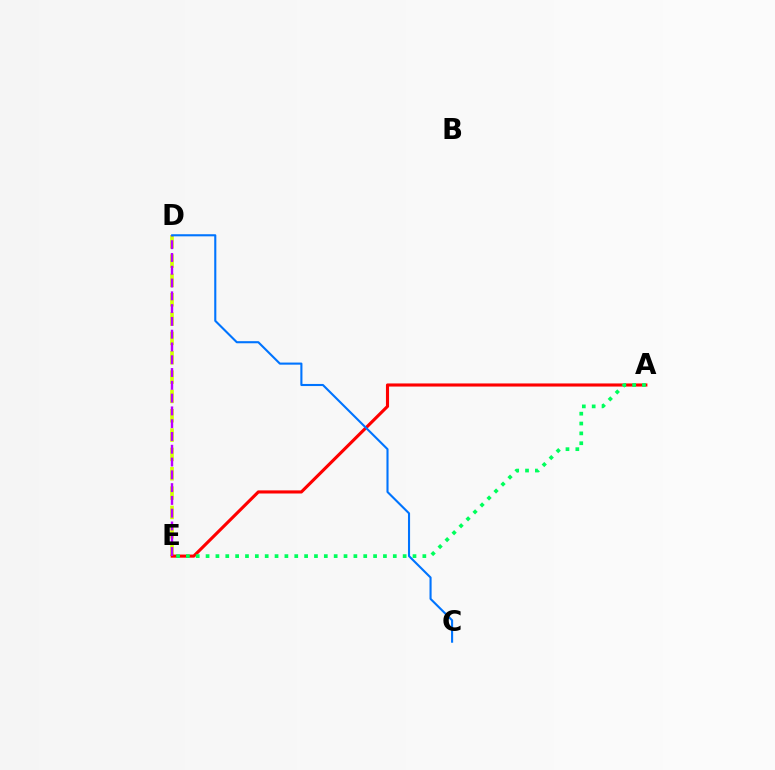{('D', 'E'): [{'color': '#d1ff00', 'line_style': 'dashed', 'thickness': 2.63}, {'color': '#b900ff', 'line_style': 'dashed', 'thickness': 1.74}], ('A', 'E'): [{'color': '#ff0000', 'line_style': 'solid', 'thickness': 2.24}, {'color': '#00ff5c', 'line_style': 'dotted', 'thickness': 2.68}], ('C', 'D'): [{'color': '#0074ff', 'line_style': 'solid', 'thickness': 1.51}]}